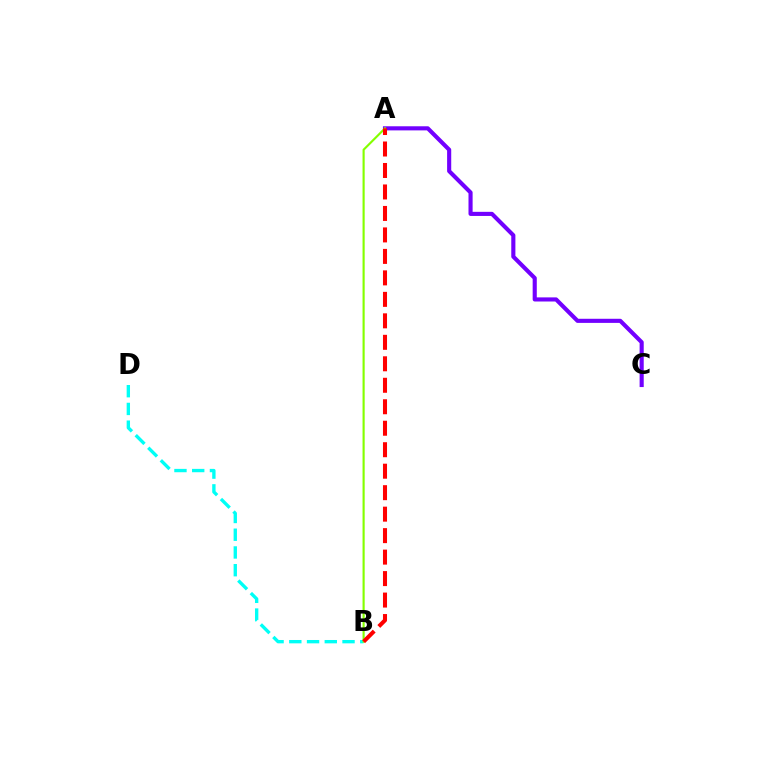{('B', 'D'): [{'color': '#00fff6', 'line_style': 'dashed', 'thickness': 2.41}], ('A', 'C'): [{'color': '#7200ff', 'line_style': 'solid', 'thickness': 2.96}], ('A', 'B'): [{'color': '#84ff00', 'line_style': 'solid', 'thickness': 1.54}, {'color': '#ff0000', 'line_style': 'dashed', 'thickness': 2.92}]}